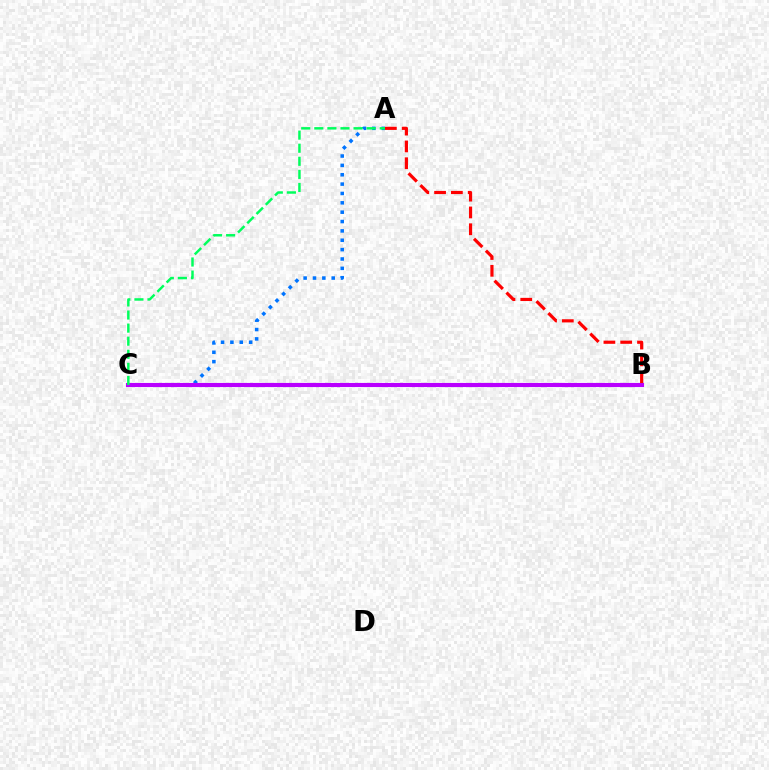{('A', 'C'): [{'color': '#0074ff', 'line_style': 'dotted', 'thickness': 2.54}, {'color': '#00ff5c', 'line_style': 'dashed', 'thickness': 1.78}], ('B', 'C'): [{'color': '#d1ff00', 'line_style': 'solid', 'thickness': 2.83}, {'color': '#b900ff', 'line_style': 'solid', 'thickness': 2.96}], ('A', 'B'): [{'color': '#ff0000', 'line_style': 'dashed', 'thickness': 2.28}]}